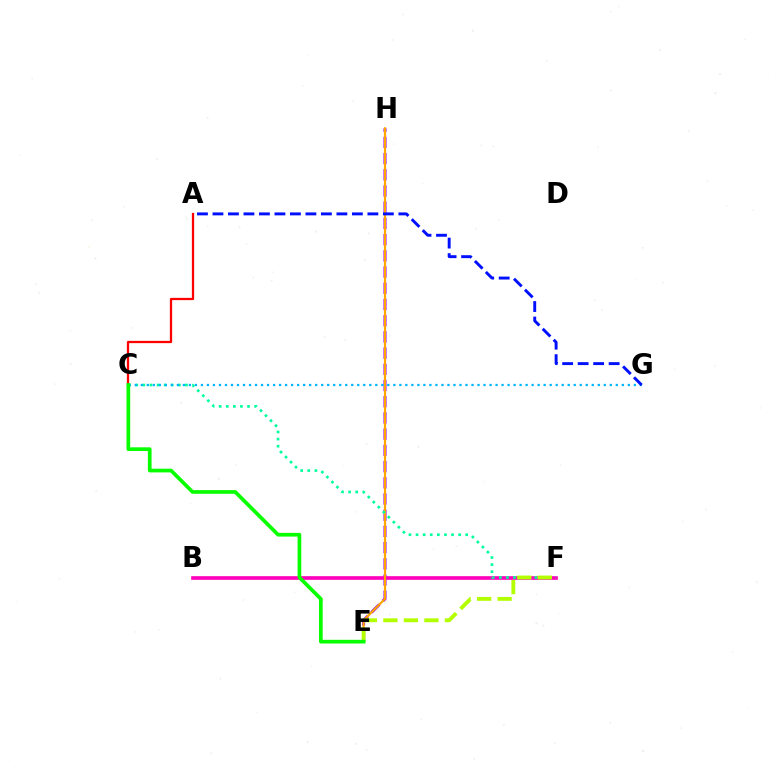{('E', 'H'): [{'color': '#9b00ff', 'line_style': 'dashed', 'thickness': 2.2}, {'color': '#ffa500', 'line_style': 'solid', 'thickness': 1.55}], ('B', 'F'): [{'color': '#ff00bd', 'line_style': 'solid', 'thickness': 2.62}], ('A', 'C'): [{'color': '#ff0000', 'line_style': 'solid', 'thickness': 1.63}], ('C', 'F'): [{'color': '#00ff9d', 'line_style': 'dotted', 'thickness': 1.93}], ('E', 'F'): [{'color': '#b3ff00', 'line_style': 'dashed', 'thickness': 2.79}], ('C', 'G'): [{'color': '#00b5ff', 'line_style': 'dotted', 'thickness': 1.63}], ('A', 'G'): [{'color': '#0010ff', 'line_style': 'dashed', 'thickness': 2.1}], ('C', 'E'): [{'color': '#08ff00', 'line_style': 'solid', 'thickness': 2.66}]}